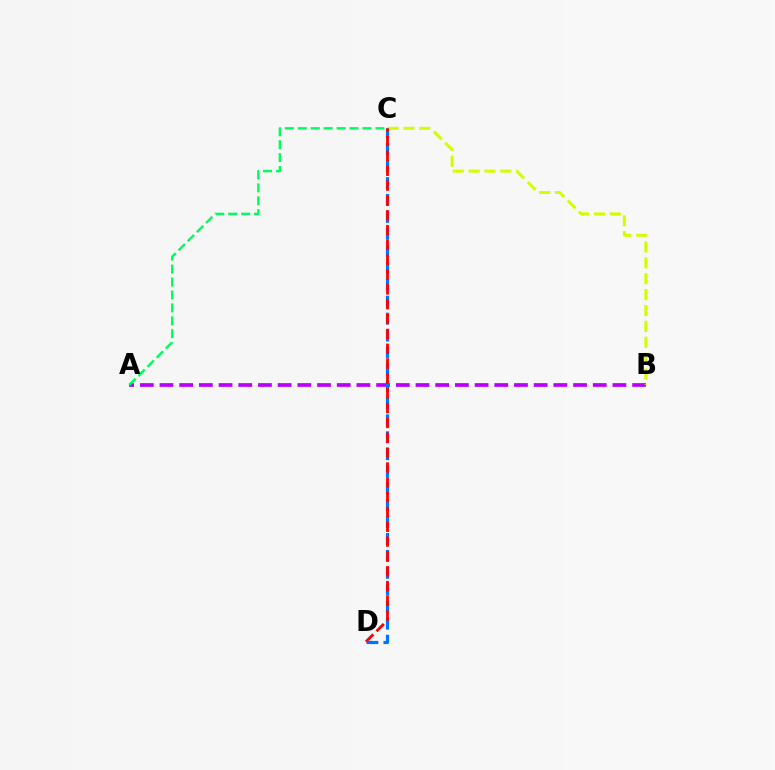{('A', 'B'): [{'color': '#b900ff', 'line_style': 'dashed', 'thickness': 2.68}], ('A', 'C'): [{'color': '#00ff5c', 'line_style': 'dashed', 'thickness': 1.76}], ('B', 'C'): [{'color': '#d1ff00', 'line_style': 'dashed', 'thickness': 2.16}], ('C', 'D'): [{'color': '#0074ff', 'line_style': 'dashed', 'thickness': 2.3}, {'color': '#ff0000', 'line_style': 'dashed', 'thickness': 2.02}]}